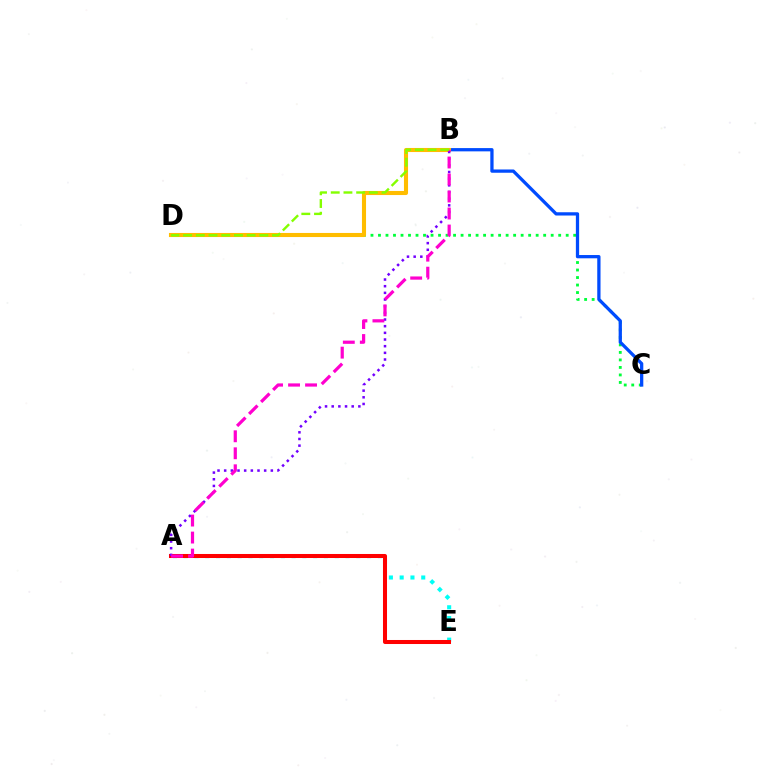{('C', 'D'): [{'color': '#00ff39', 'line_style': 'dotted', 'thickness': 2.04}], ('A', 'E'): [{'color': '#00fff6', 'line_style': 'dotted', 'thickness': 2.93}, {'color': '#ff0000', 'line_style': 'solid', 'thickness': 2.9}], ('B', 'C'): [{'color': '#004bff', 'line_style': 'solid', 'thickness': 2.35}], ('B', 'D'): [{'color': '#ffbd00', 'line_style': 'solid', 'thickness': 2.94}, {'color': '#84ff00', 'line_style': 'dashed', 'thickness': 1.73}], ('A', 'B'): [{'color': '#7200ff', 'line_style': 'dotted', 'thickness': 1.81}, {'color': '#ff00cf', 'line_style': 'dashed', 'thickness': 2.31}]}